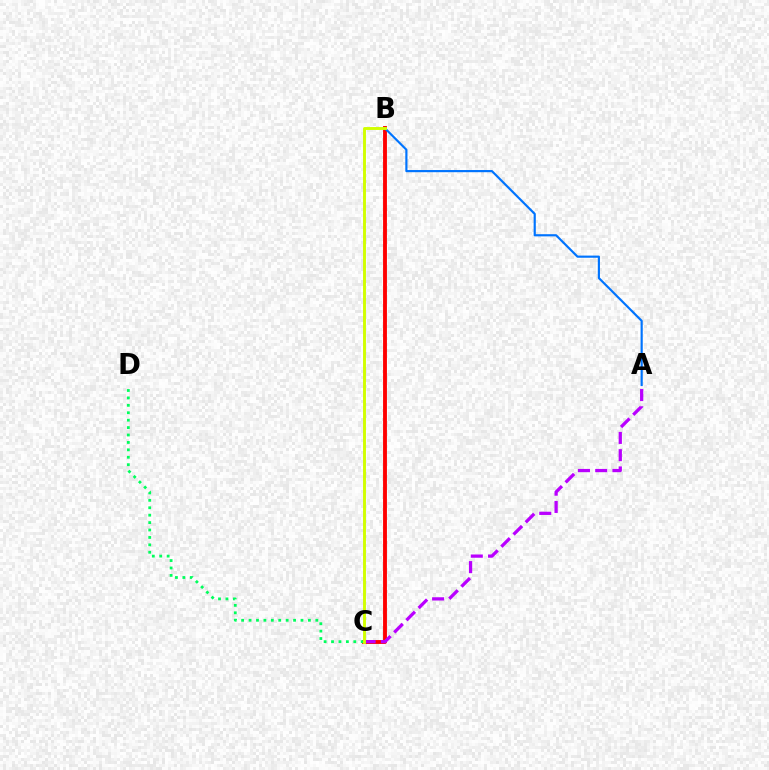{('B', 'C'): [{'color': '#ff0000', 'line_style': 'solid', 'thickness': 2.79}, {'color': '#d1ff00', 'line_style': 'solid', 'thickness': 2.09}], ('A', 'C'): [{'color': '#b900ff', 'line_style': 'dashed', 'thickness': 2.34}], ('C', 'D'): [{'color': '#00ff5c', 'line_style': 'dotted', 'thickness': 2.02}], ('A', 'B'): [{'color': '#0074ff', 'line_style': 'solid', 'thickness': 1.56}]}